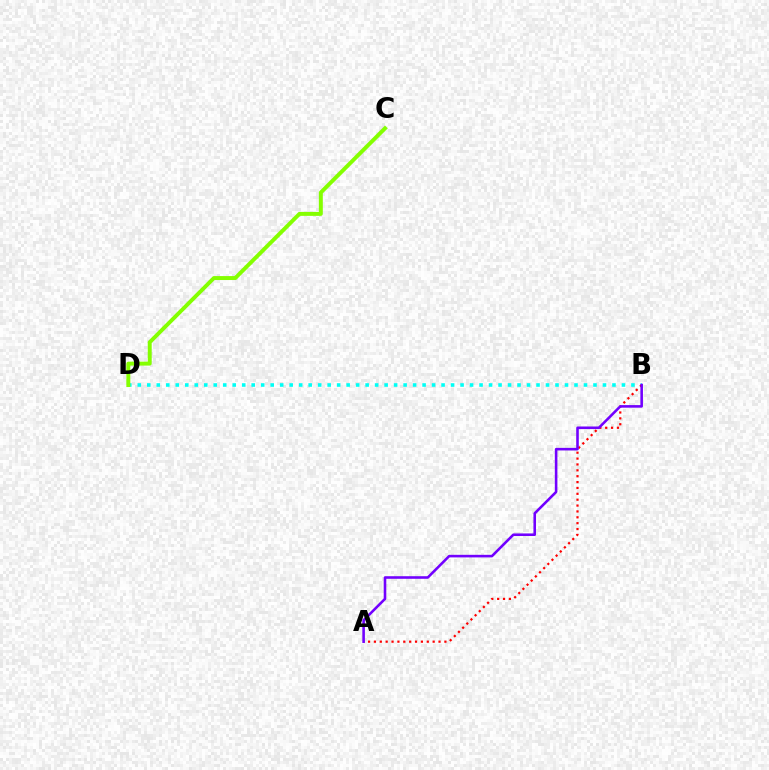{('B', 'D'): [{'color': '#00fff6', 'line_style': 'dotted', 'thickness': 2.58}], ('A', 'B'): [{'color': '#ff0000', 'line_style': 'dotted', 'thickness': 1.6}, {'color': '#7200ff', 'line_style': 'solid', 'thickness': 1.86}], ('C', 'D'): [{'color': '#84ff00', 'line_style': 'solid', 'thickness': 2.84}]}